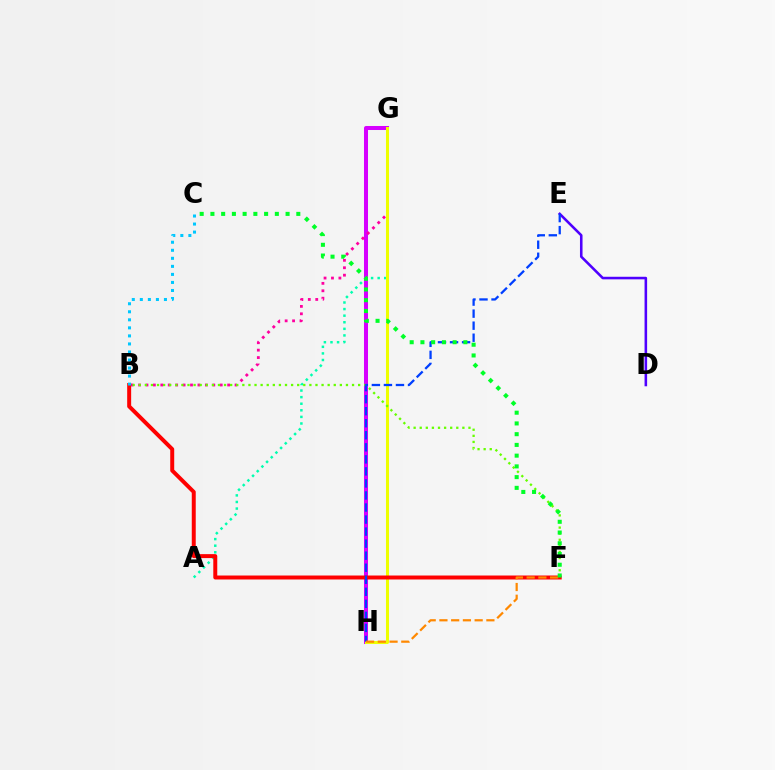{('G', 'H'): [{'color': '#d600ff', 'line_style': 'solid', 'thickness': 2.89}, {'color': '#eeff00', 'line_style': 'solid', 'thickness': 2.18}], ('B', 'G'): [{'color': '#ff00a0', 'line_style': 'dotted', 'thickness': 2.02}], ('A', 'G'): [{'color': '#00ffaf', 'line_style': 'dotted', 'thickness': 1.79}], ('D', 'E'): [{'color': '#4f00ff', 'line_style': 'solid', 'thickness': 1.85}], ('B', 'F'): [{'color': '#66ff00', 'line_style': 'dotted', 'thickness': 1.66}, {'color': '#ff0000', 'line_style': 'solid', 'thickness': 2.86}], ('E', 'H'): [{'color': '#003fff', 'line_style': 'dashed', 'thickness': 1.64}], ('F', 'H'): [{'color': '#ff8800', 'line_style': 'dashed', 'thickness': 1.59}], ('C', 'F'): [{'color': '#00ff27', 'line_style': 'dotted', 'thickness': 2.92}], ('B', 'C'): [{'color': '#00c7ff', 'line_style': 'dotted', 'thickness': 2.18}]}